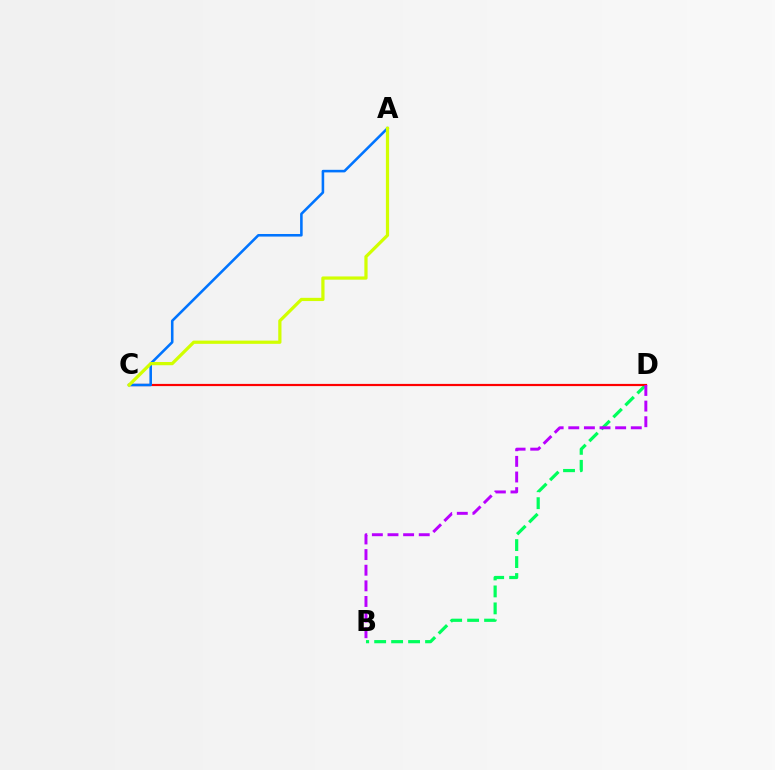{('B', 'D'): [{'color': '#00ff5c', 'line_style': 'dashed', 'thickness': 2.3}, {'color': '#b900ff', 'line_style': 'dashed', 'thickness': 2.12}], ('C', 'D'): [{'color': '#ff0000', 'line_style': 'solid', 'thickness': 1.58}], ('A', 'C'): [{'color': '#0074ff', 'line_style': 'solid', 'thickness': 1.85}, {'color': '#d1ff00', 'line_style': 'solid', 'thickness': 2.32}]}